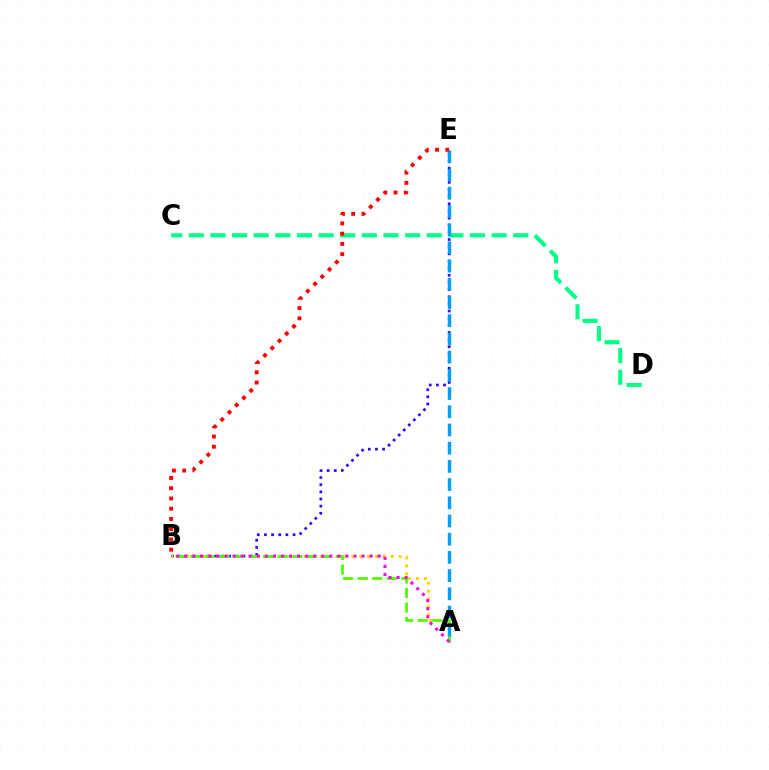{('B', 'E'): [{'color': '#3700ff', 'line_style': 'dotted', 'thickness': 1.94}, {'color': '#ff0000', 'line_style': 'dotted', 'thickness': 2.78}], ('A', 'B'): [{'color': '#ffd500', 'line_style': 'dotted', 'thickness': 2.14}, {'color': '#4fff00', 'line_style': 'dashed', 'thickness': 1.98}, {'color': '#ff00ed', 'line_style': 'dotted', 'thickness': 2.19}], ('C', 'D'): [{'color': '#00ff86', 'line_style': 'dashed', 'thickness': 2.94}], ('A', 'E'): [{'color': '#009eff', 'line_style': 'dashed', 'thickness': 2.47}]}